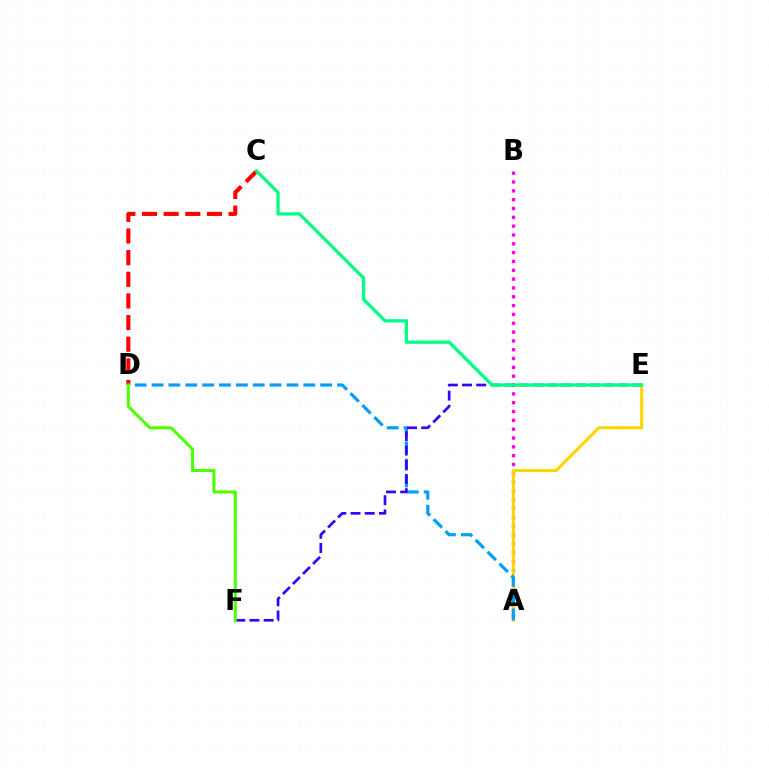{('A', 'B'): [{'color': '#ff00ed', 'line_style': 'dotted', 'thickness': 2.4}], ('C', 'D'): [{'color': '#ff0000', 'line_style': 'dashed', 'thickness': 2.94}], ('A', 'E'): [{'color': '#ffd500', 'line_style': 'solid', 'thickness': 2.19}], ('A', 'D'): [{'color': '#009eff', 'line_style': 'dashed', 'thickness': 2.29}], ('E', 'F'): [{'color': '#3700ff', 'line_style': 'dashed', 'thickness': 1.93}], ('C', 'E'): [{'color': '#00ff86', 'line_style': 'solid', 'thickness': 2.35}], ('D', 'F'): [{'color': '#4fff00', 'line_style': 'solid', 'thickness': 2.19}]}